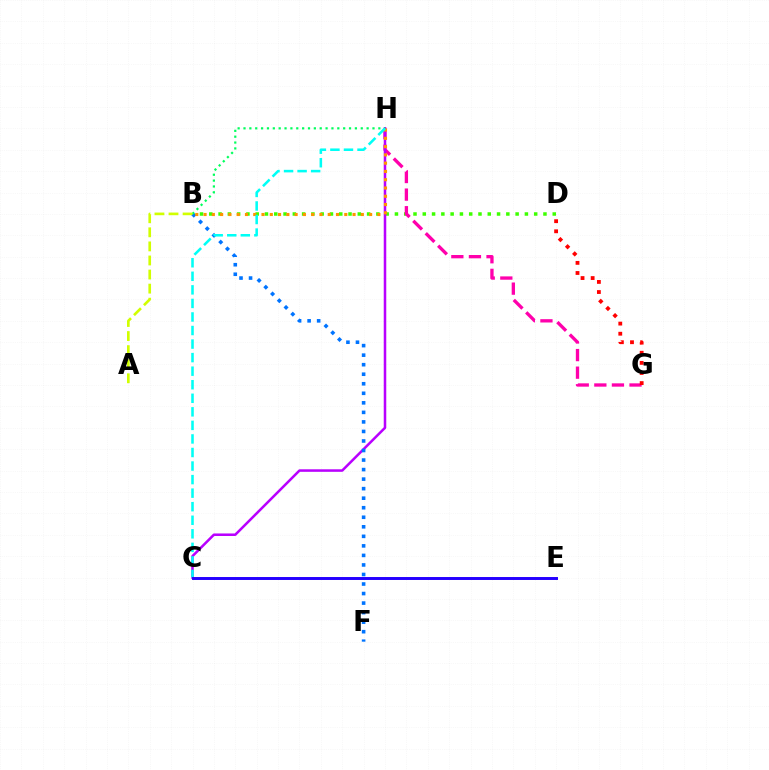{('B', 'D'): [{'color': '#3dff00', 'line_style': 'dotted', 'thickness': 2.52}], ('G', 'H'): [{'color': '#ff00ac', 'line_style': 'dashed', 'thickness': 2.39}], ('C', 'H'): [{'color': '#b900ff', 'line_style': 'solid', 'thickness': 1.82}, {'color': '#00fff6', 'line_style': 'dashed', 'thickness': 1.84}], ('B', 'F'): [{'color': '#0074ff', 'line_style': 'dotted', 'thickness': 2.59}], ('B', 'H'): [{'color': '#00ff5c', 'line_style': 'dotted', 'thickness': 1.59}, {'color': '#ff9400', 'line_style': 'dotted', 'thickness': 2.25}], ('A', 'B'): [{'color': '#d1ff00', 'line_style': 'dashed', 'thickness': 1.91}], ('D', 'G'): [{'color': '#ff0000', 'line_style': 'dotted', 'thickness': 2.75}], ('C', 'E'): [{'color': '#2500ff', 'line_style': 'solid', 'thickness': 2.12}]}